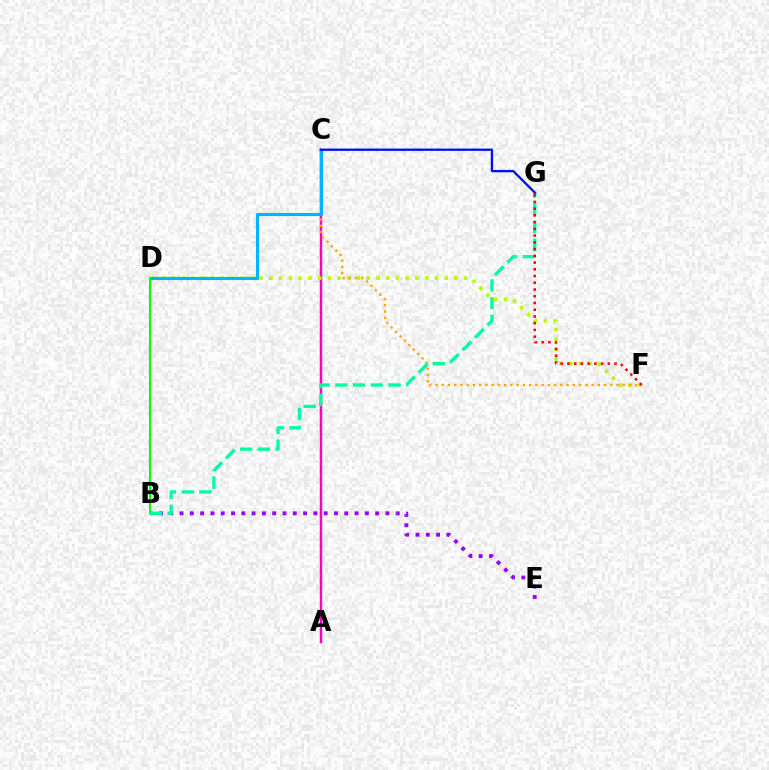{('A', 'C'): [{'color': '#ff00bd', 'line_style': 'solid', 'thickness': 1.77}], ('B', 'E'): [{'color': '#9b00ff', 'line_style': 'dotted', 'thickness': 2.8}], ('D', 'F'): [{'color': '#b3ff00', 'line_style': 'dotted', 'thickness': 2.65}], ('C', 'F'): [{'color': '#ffa500', 'line_style': 'dotted', 'thickness': 1.7}], ('C', 'D'): [{'color': '#00b5ff', 'line_style': 'solid', 'thickness': 2.23}], ('B', 'D'): [{'color': '#08ff00', 'line_style': 'solid', 'thickness': 1.52}], ('B', 'G'): [{'color': '#00ff9d', 'line_style': 'dashed', 'thickness': 2.41}], ('F', 'G'): [{'color': '#ff0000', 'line_style': 'dotted', 'thickness': 1.83}], ('C', 'G'): [{'color': '#0010ff', 'line_style': 'solid', 'thickness': 1.69}]}